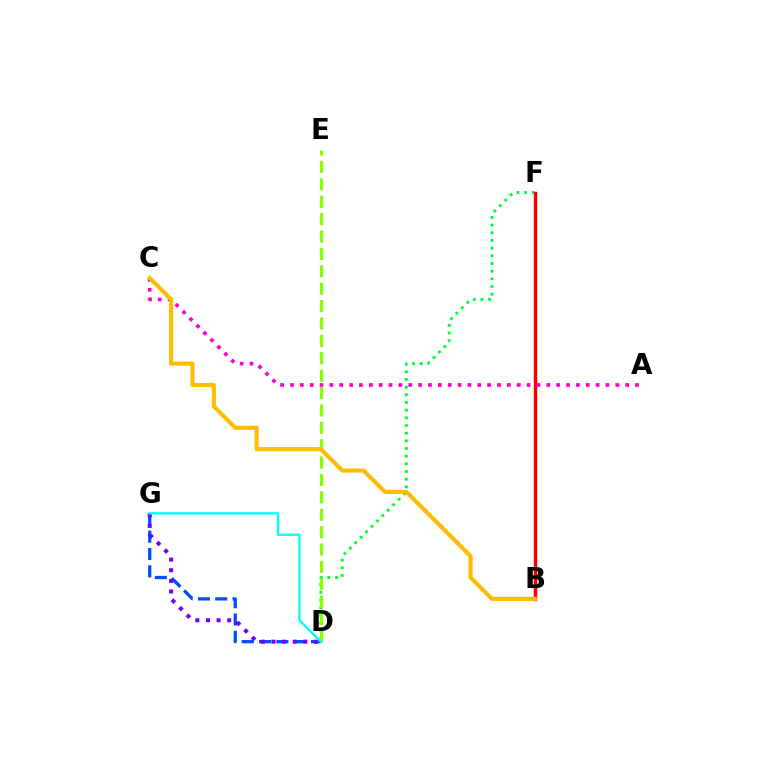{('D', 'F'): [{'color': '#00ff39', 'line_style': 'dotted', 'thickness': 2.08}], ('B', 'F'): [{'color': '#ff0000', 'line_style': 'solid', 'thickness': 2.49}], ('A', 'C'): [{'color': '#ff00cf', 'line_style': 'dotted', 'thickness': 2.68}], ('D', 'G'): [{'color': '#004bff', 'line_style': 'dashed', 'thickness': 2.35}, {'color': '#7200ff', 'line_style': 'dotted', 'thickness': 2.89}, {'color': '#00fff6', 'line_style': 'solid', 'thickness': 1.68}], ('D', 'E'): [{'color': '#84ff00', 'line_style': 'dashed', 'thickness': 2.36}], ('B', 'C'): [{'color': '#ffbd00', 'line_style': 'solid', 'thickness': 2.97}]}